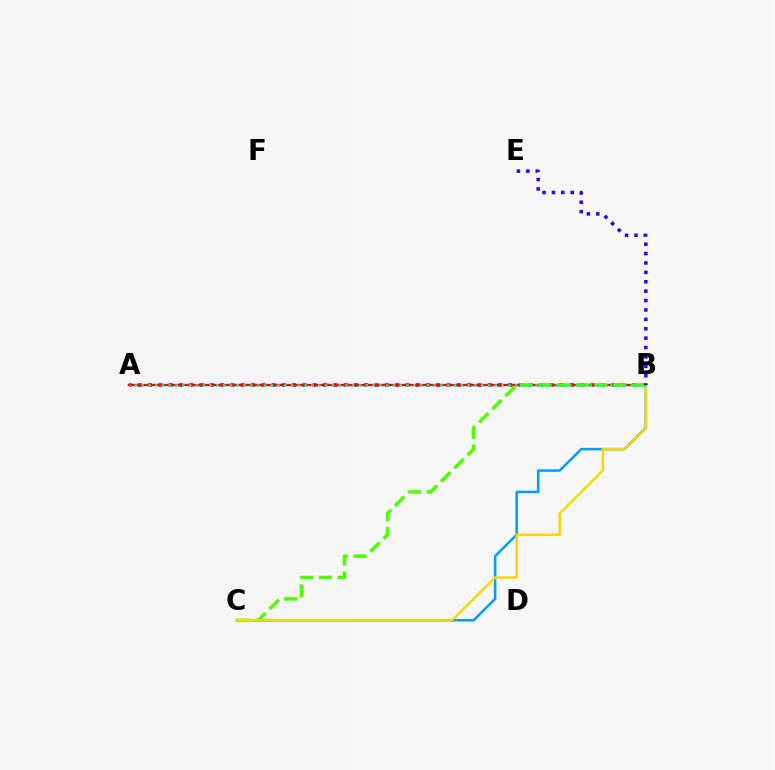{('B', 'C'): [{'color': '#009eff', 'line_style': 'solid', 'thickness': 1.81}, {'color': '#4fff00', 'line_style': 'dashed', 'thickness': 2.54}, {'color': '#ffd500', 'line_style': 'solid', 'thickness': 1.73}], ('A', 'B'): [{'color': '#ff00ed', 'line_style': 'dotted', 'thickness': 2.8}, {'color': '#ff0000', 'line_style': 'solid', 'thickness': 1.65}, {'color': '#00ff86', 'line_style': 'dotted', 'thickness': 1.85}], ('B', 'E'): [{'color': '#3700ff', 'line_style': 'dotted', 'thickness': 2.55}]}